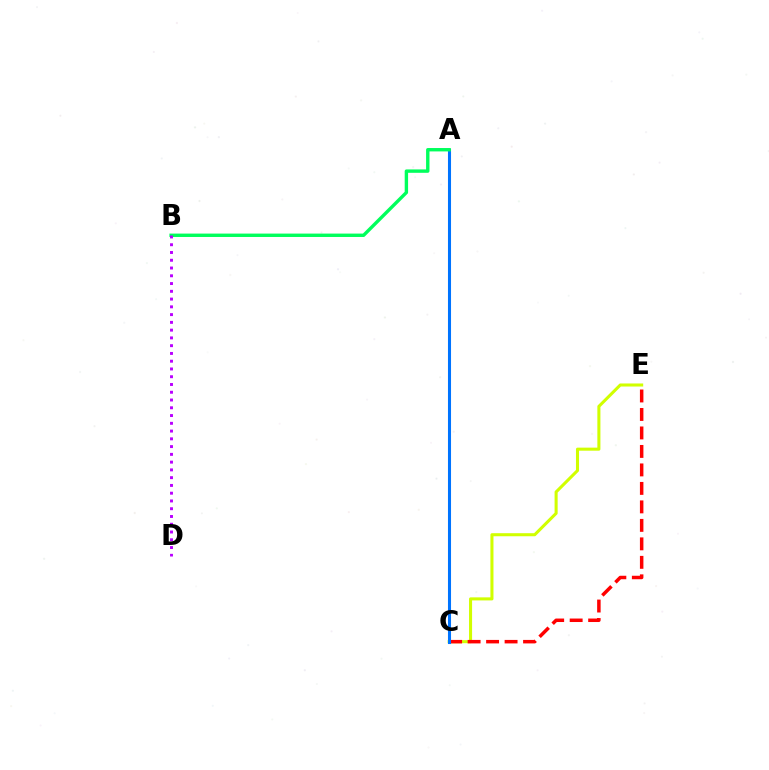{('C', 'E'): [{'color': '#d1ff00', 'line_style': 'solid', 'thickness': 2.2}, {'color': '#ff0000', 'line_style': 'dashed', 'thickness': 2.51}], ('A', 'C'): [{'color': '#0074ff', 'line_style': 'solid', 'thickness': 2.21}], ('A', 'B'): [{'color': '#00ff5c', 'line_style': 'solid', 'thickness': 2.44}], ('B', 'D'): [{'color': '#b900ff', 'line_style': 'dotted', 'thickness': 2.11}]}